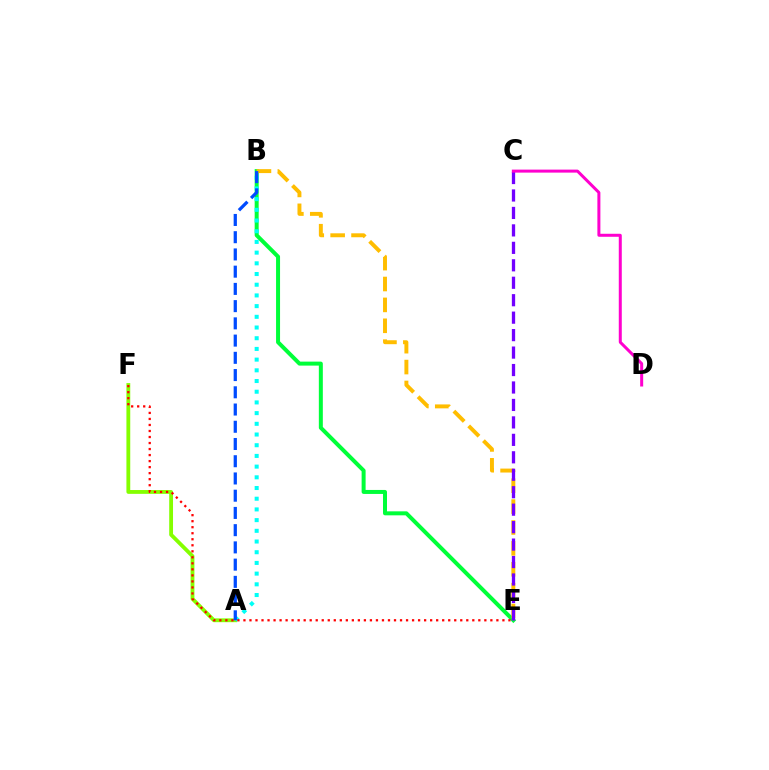{('B', 'E'): [{'color': '#00ff39', 'line_style': 'solid', 'thickness': 2.87}, {'color': '#ffbd00', 'line_style': 'dashed', 'thickness': 2.84}], ('A', 'F'): [{'color': '#84ff00', 'line_style': 'solid', 'thickness': 2.75}], ('A', 'B'): [{'color': '#00fff6', 'line_style': 'dotted', 'thickness': 2.91}, {'color': '#004bff', 'line_style': 'dashed', 'thickness': 2.34}], ('E', 'F'): [{'color': '#ff0000', 'line_style': 'dotted', 'thickness': 1.64}], ('C', 'E'): [{'color': '#7200ff', 'line_style': 'dashed', 'thickness': 2.37}], ('C', 'D'): [{'color': '#ff00cf', 'line_style': 'solid', 'thickness': 2.16}]}